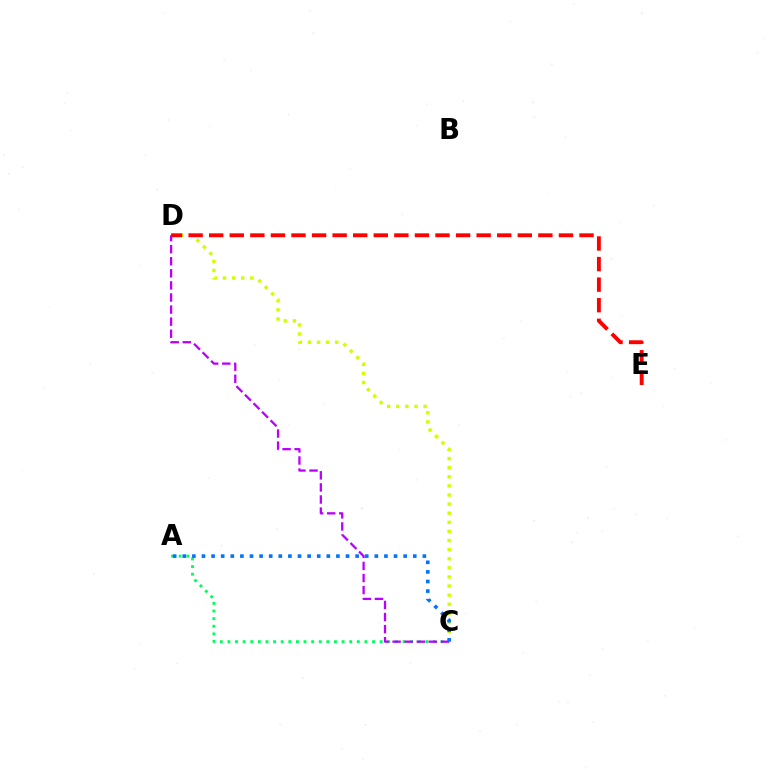{('A', 'C'): [{'color': '#00ff5c', 'line_style': 'dotted', 'thickness': 2.07}, {'color': '#0074ff', 'line_style': 'dotted', 'thickness': 2.61}], ('C', 'D'): [{'color': '#d1ff00', 'line_style': 'dotted', 'thickness': 2.47}, {'color': '#b900ff', 'line_style': 'dashed', 'thickness': 1.64}], ('D', 'E'): [{'color': '#ff0000', 'line_style': 'dashed', 'thickness': 2.79}]}